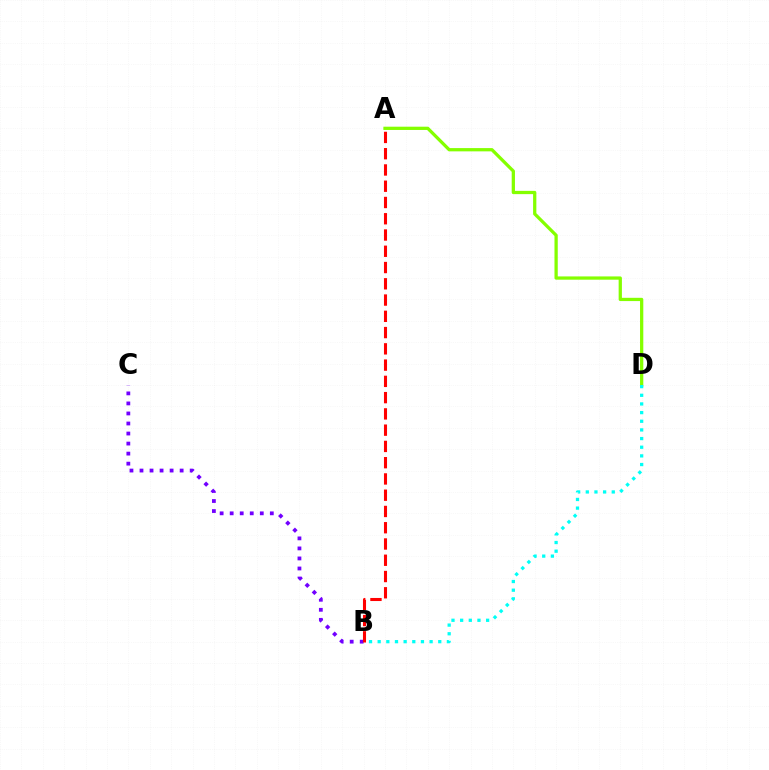{('A', 'D'): [{'color': '#84ff00', 'line_style': 'solid', 'thickness': 2.35}], ('B', 'C'): [{'color': '#7200ff', 'line_style': 'dotted', 'thickness': 2.73}], ('B', 'D'): [{'color': '#00fff6', 'line_style': 'dotted', 'thickness': 2.35}], ('A', 'B'): [{'color': '#ff0000', 'line_style': 'dashed', 'thickness': 2.21}]}